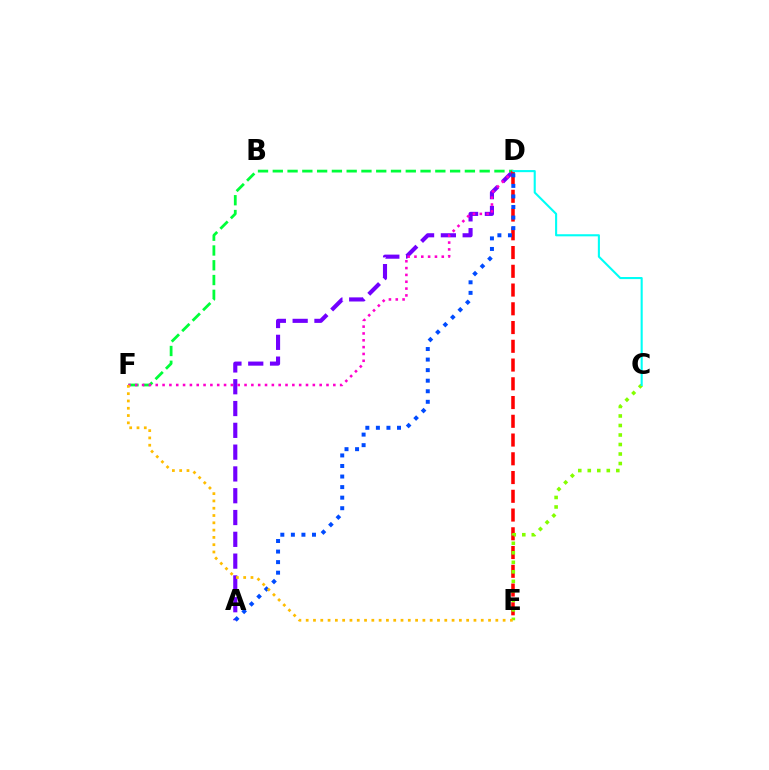{('A', 'D'): [{'color': '#7200ff', 'line_style': 'dashed', 'thickness': 2.96}, {'color': '#004bff', 'line_style': 'dotted', 'thickness': 2.87}], ('D', 'F'): [{'color': '#00ff39', 'line_style': 'dashed', 'thickness': 2.01}, {'color': '#ff00cf', 'line_style': 'dotted', 'thickness': 1.86}], ('D', 'E'): [{'color': '#ff0000', 'line_style': 'dashed', 'thickness': 2.55}], ('C', 'E'): [{'color': '#84ff00', 'line_style': 'dotted', 'thickness': 2.58}], ('E', 'F'): [{'color': '#ffbd00', 'line_style': 'dotted', 'thickness': 1.98}], ('C', 'D'): [{'color': '#00fff6', 'line_style': 'solid', 'thickness': 1.51}]}